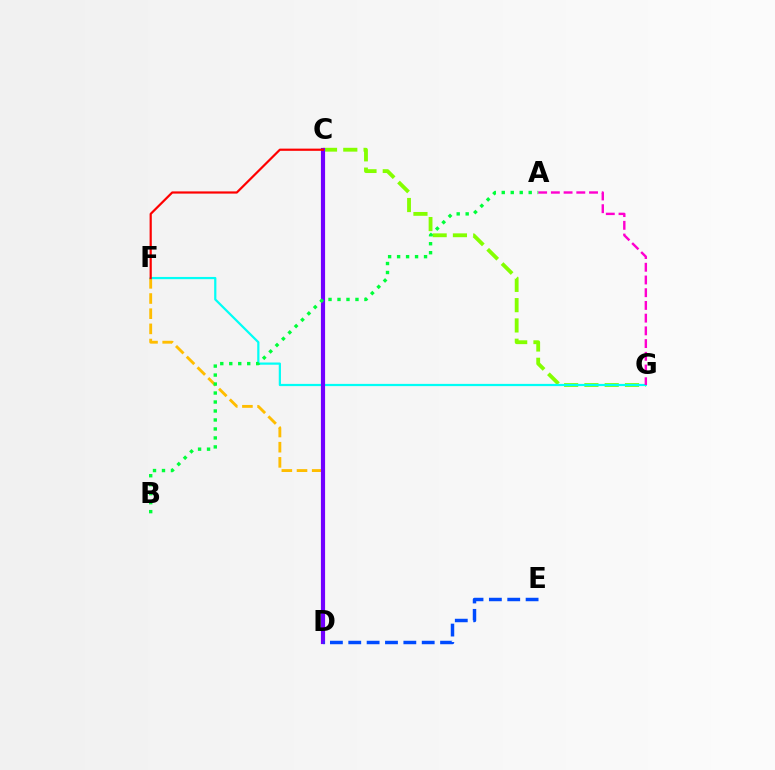{('D', 'F'): [{'color': '#ffbd00', 'line_style': 'dashed', 'thickness': 2.06}], ('C', 'G'): [{'color': '#84ff00', 'line_style': 'dashed', 'thickness': 2.76}], ('F', 'G'): [{'color': '#00fff6', 'line_style': 'solid', 'thickness': 1.6}], ('C', 'D'): [{'color': '#7200ff', 'line_style': 'solid', 'thickness': 3.0}], ('A', 'G'): [{'color': '#ff00cf', 'line_style': 'dashed', 'thickness': 1.73}], ('C', 'F'): [{'color': '#ff0000', 'line_style': 'solid', 'thickness': 1.58}], ('A', 'B'): [{'color': '#00ff39', 'line_style': 'dotted', 'thickness': 2.44}], ('D', 'E'): [{'color': '#004bff', 'line_style': 'dashed', 'thickness': 2.49}]}